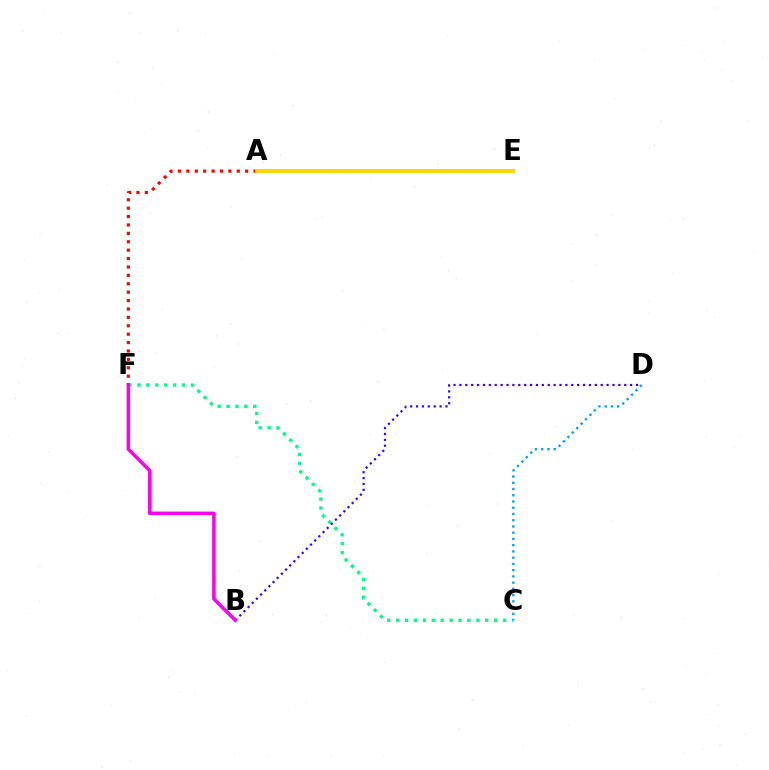{('C', 'F'): [{'color': '#00ff86', 'line_style': 'dotted', 'thickness': 2.42}], ('A', 'E'): [{'color': '#4fff00', 'line_style': 'dotted', 'thickness': 2.02}, {'color': '#ffd500', 'line_style': 'solid', 'thickness': 2.78}], ('B', 'D'): [{'color': '#3700ff', 'line_style': 'dotted', 'thickness': 1.6}], ('A', 'F'): [{'color': '#ff0000', 'line_style': 'dotted', 'thickness': 2.28}], ('C', 'D'): [{'color': '#009eff', 'line_style': 'dotted', 'thickness': 1.7}], ('B', 'F'): [{'color': '#ff00ed', 'line_style': 'solid', 'thickness': 2.53}]}